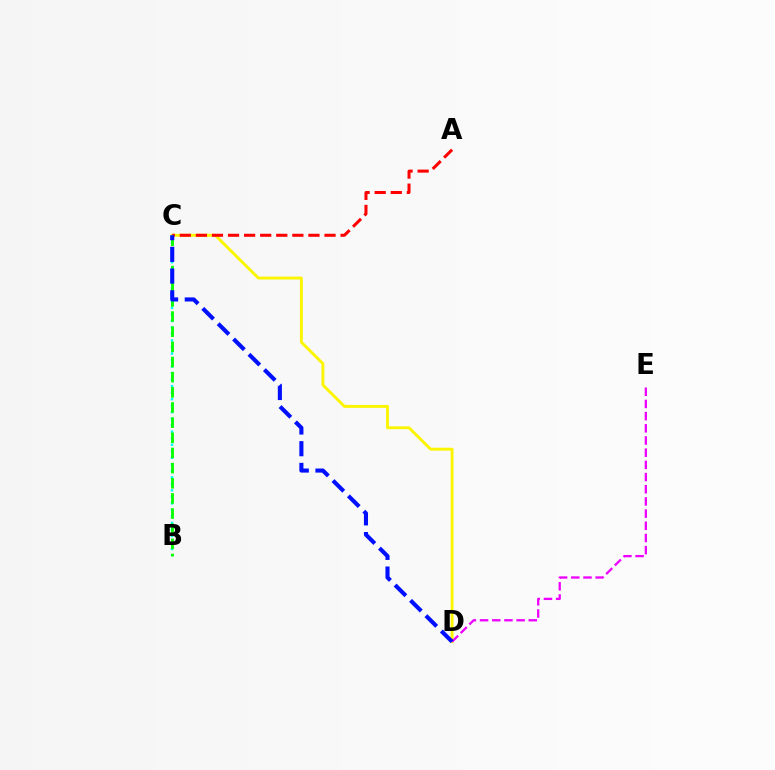{('C', 'D'): [{'color': '#fcf500', 'line_style': 'solid', 'thickness': 2.1}, {'color': '#0010ff', 'line_style': 'dashed', 'thickness': 2.95}], ('B', 'C'): [{'color': '#00fff6', 'line_style': 'dotted', 'thickness': 1.77}, {'color': '#08ff00', 'line_style': 'dashed', 'thickness': 2.06}], ('A', 'C'): [{'color': '#ff0000', 'line_style': 'dashed', 'thickness': 2.18}], ('D', 'E'): [{'color': '#ee00ff', 'line_style': 'dashed', 'thickness': 1.66}]}